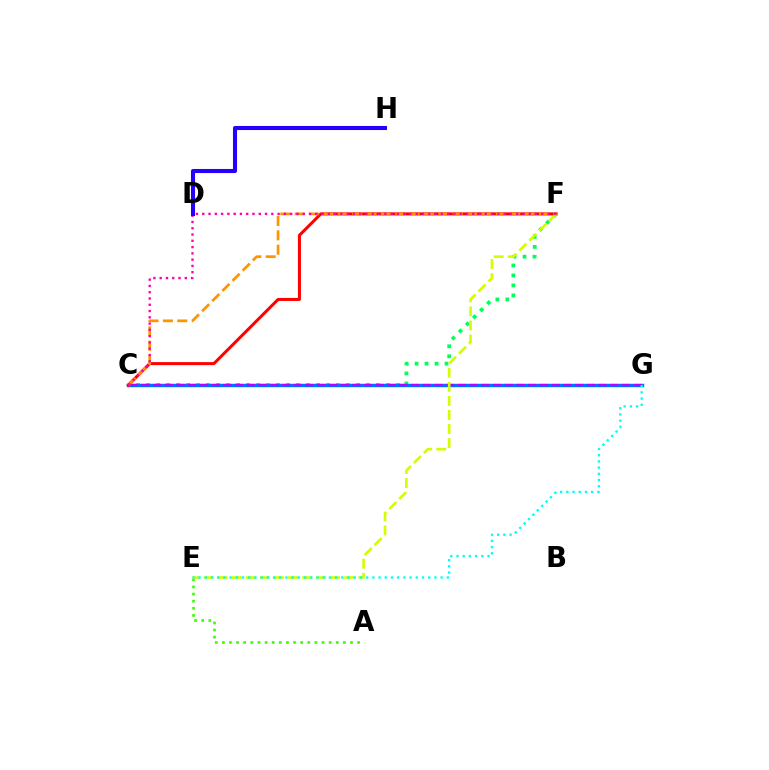{('C', 'F'): [{'color': '#00ff5c', 'line_style': 'dotted', 'thickness': 2.71}, {'color': '#ff0000', 'line_style': 'solid', 'thickness': 2.16}, {'color': '#ff9400', 'line_style': 'dashed', 'thickness': 1.95}, {'color': '#ff00ac', 'line_style': 'dotted', 'thickness': 1.71}], ('C', 'G'): [{'color': '#0074ff', 'line_style': 'solid', 'thickness': 2.47}, {'color': '#b900ff', 'line_style': 'dashed', 'thickness': 1.59}], ('A', 'E'): [{'color': '#3dff00', 'line_style': 'dotted', 'thickness': 1.93}], ('E', 'F'): [{'color': '#d1ff00', 'line_style': 'dashed', 'thickness': 1.91}], ('E', 'G'): [{'color': '#00fff6', 'line_style': 'dotted', 'thickness': 1.69}], ('D', 'H'): [{'color': '#2500ff', 'line_style': 'solid', 'thickness': 2.94}]}